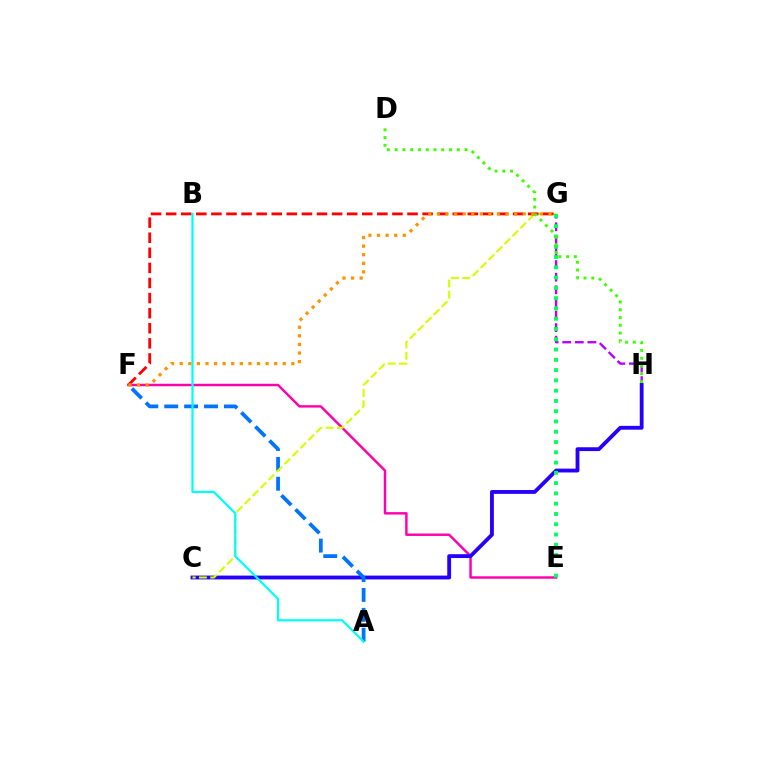{('E', 'F'): [{'color': '#ff00ac', 'line_style': 'solid', 'thickness': 1.76}], ('G', 'H'): [{'color': '#b900ff', 'line_style': 'dashed', 'thickness': 1.71}], ('C', 'H'): [{'color': '#2500ff', 'line_style': 'solid', 'thickness': 2.76}], ('A', 'F'): [{'color': '#0074ff', 'line_style': 'dashed', 'thickness': 2.7}], ('C', 'G'): [{'color': '#d1ff00', 'line_style': 'dashed', 'thickness': 1.53}], ('F', 'G'): [{'color': '#ff0000', 'line_style': 'dashed', 'thickness': 2.05}, {'color': '#ff9400', 'line_style': 'dotted', 'thickness': 2.33}], ('E', 'G'): [{'color': '#00ff5c', 'line_style': 'dotted', 'thickness': 2.79}], ('A', 'B'): [{'color': '#00fff6', 'line_style': 'solid', 'thickness': 1.61}], ('D', 'H'): [{'color': '#3dff00', 'line_style': 'dotted', 'thickness': 2.11}]}